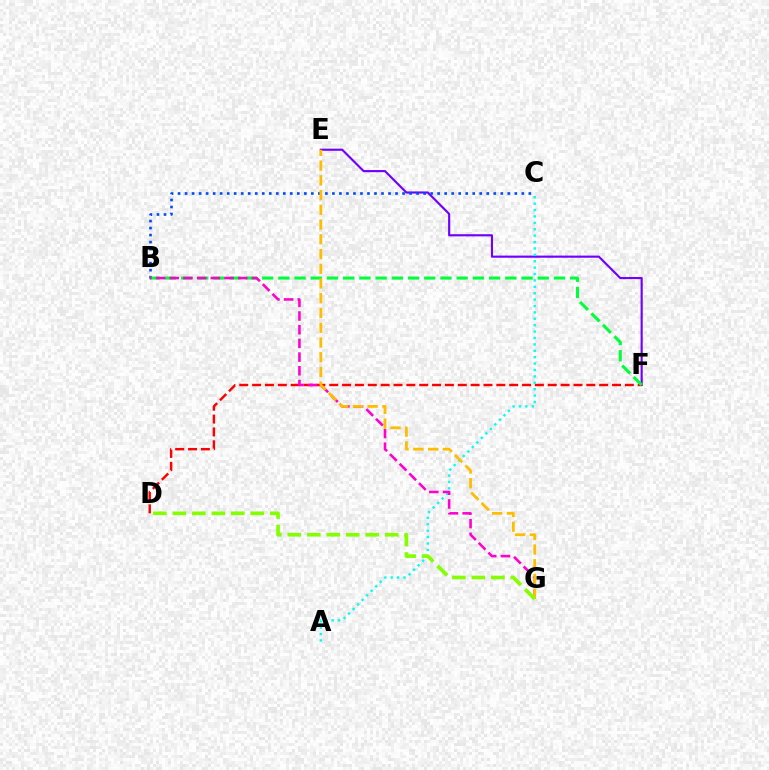{('E', 'F'): [{'color': '#7200ff', 'line_style': 'solid', 'thickness': 1.55}], ('D', 'F'): [{'color': '#ff0000', 'line_style': 'dashed', 'thickness': 1.75}], ('B', 'C'): [{'color': '#004bff', 'line_style': 'dotted', 'thickness': 1.91}], ('B', 'F'): [{'color': '#00ff39', 'line_style': 'dashed', 'thickness': 2.2}], ('A', 'C'): [{'color': '#00fff6', 'line_style': 'dotted', 'thickness': 1.74}], ('B', 'G'): [{'color': '#ff00cf', 'line_style': 'dashed', 'thickness': 1.86}], ('E', 'G'): [{'color': '#ffbd00', 'line_style': 'dashed', 'thickness': 2.0}], ('D', 'G'): [{'color': '#84ff00', 'line_style': 'dashed', 'thickness': 2.65}]}